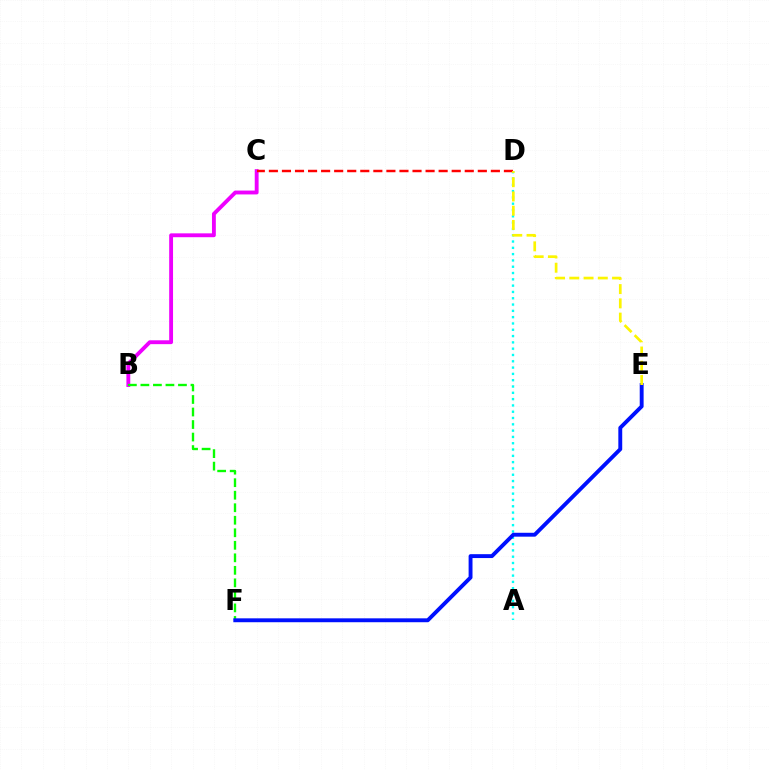{('A', 'D'): [{'color': '#00fff6', 'line_style': 'dotted', 'thickness': 1.71}], ('B', 'C'): [{'color': '#ee00ff', 'line_style': 'solid', 'thickness': 2.78}], ('B', 'F'): [{'color': '#08ff00', 'line_style': 'dashed', 'thickness': 1.7}], ('E', 'F'): [{'color': '#0010ff', 'line_style': 'solid', 'thickness': 2.8}], ('C', 'D'): [{'color': '#ff0000', 'line_style': 'dashed', 'thickness': 1.77}], ('D', 'E'): [{'color': '#fcf500', 'line_style': 'dashed', 'thickness': 1.94}]}